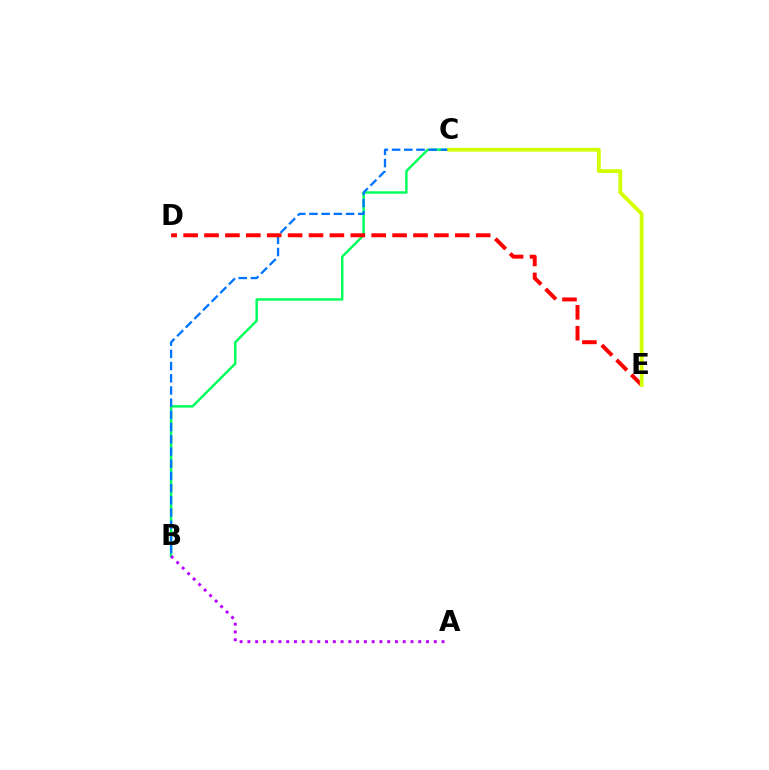{('B', 'C'): [{'color': '#00ff5c', 'line_style': 'solid', 'thickness': 1.76}, {'color': '#0074ff', 'line_style': 'dashed', 'thickness': 1.66}], ('D', 'E'): [{'color': '#ff0000', 'line_style': 'dashed', 'thickness': 2.84}], ('C', 'E'): [{'color': '#d1ff00', 'line_style': 'solid', 'thickness': 2.72}], ('A', 'B'): [{'color': '#b900ff', 'line_style': 'dotted', 'thickness': 2.11}]}